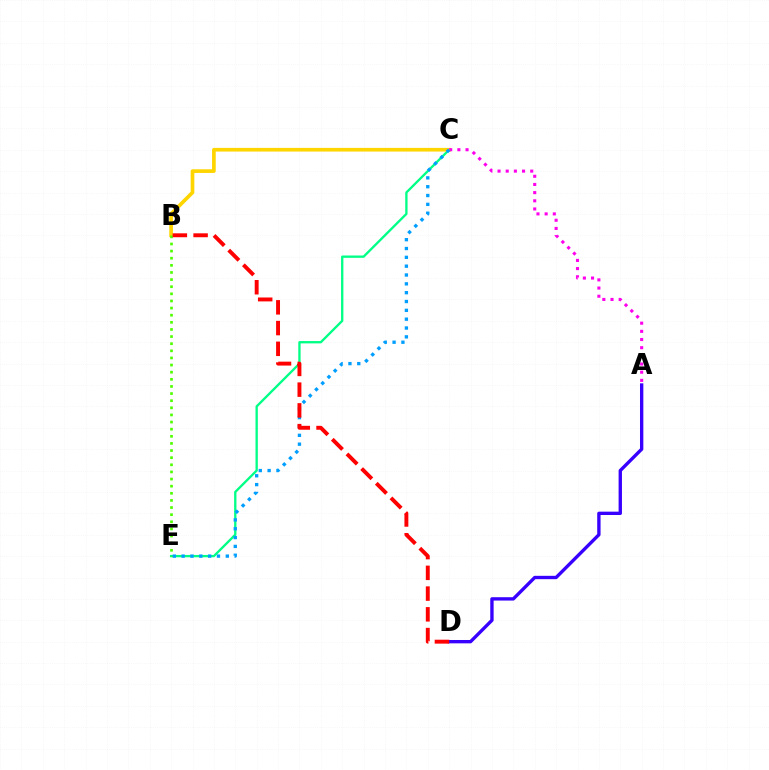{('C', 'E'): [{'color': '#00ff86', 'line_style': 'solid', 'thickness': 1.67}, {'color': '#009eff', 'line_style': 'dotted', 'thickness': 2.4}], ('B', 'C'): [{'color': '#ffd500', 'line_style': 'solid', 'thickness': 2.64}], ('A', 'D'): [{'color': '#3700ff', 'line_style': 'solid', 'thickness': 2.41}], ('A', 'C'): [{'color': '#ff00ed', 'line_style': 'dotted', 'thickness': 2.22}], ('B', 'E'): [{'color': '#4fff00', 'line_style': 'dotted', 'thickness': 1.94}], ('B', 'D'): [{'color': '#ff0000', 'line_style': 'dashed', 'thickness': 2.82}]}